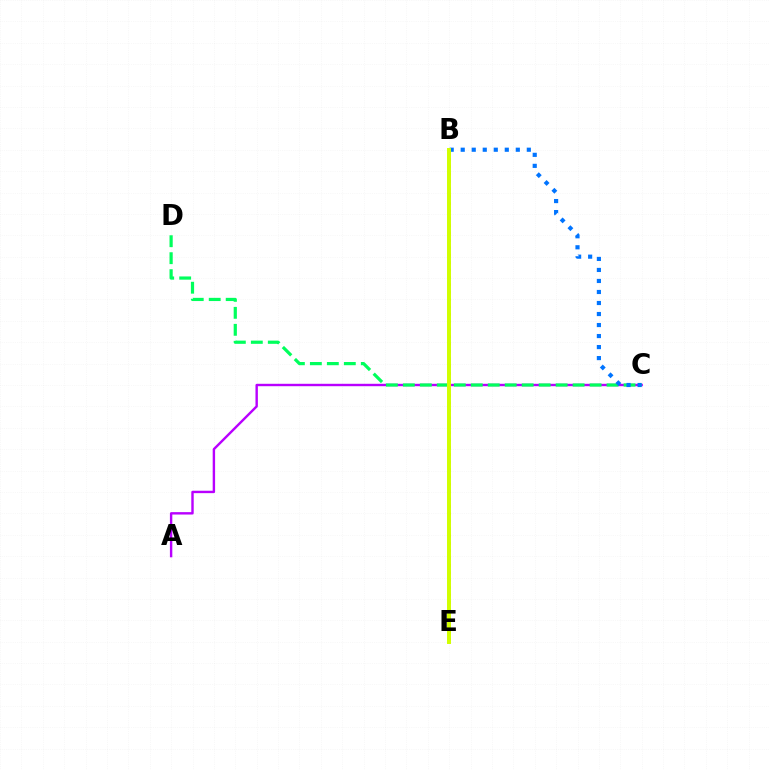{('A', 'C'): [{'color': '#b900ff', 'line_style': 'solid', 'thickness': 1.73}], ('C', 'D'): [{'color': '#00ff5c', 'line_style': 'dashed', 'thickness': 2.31}], ('B', 'E'): [{'color': '#ff0000', 'line_style': 'dotted', 'thickness': 2.01}, {'color': '#d1ff00', 'line_style': 'solid', 'thickness': 2.85}], ('B', 'C'): [{'color': '#0074ff', 'line_style': 'dotted', 'thickness': 2.99}]}